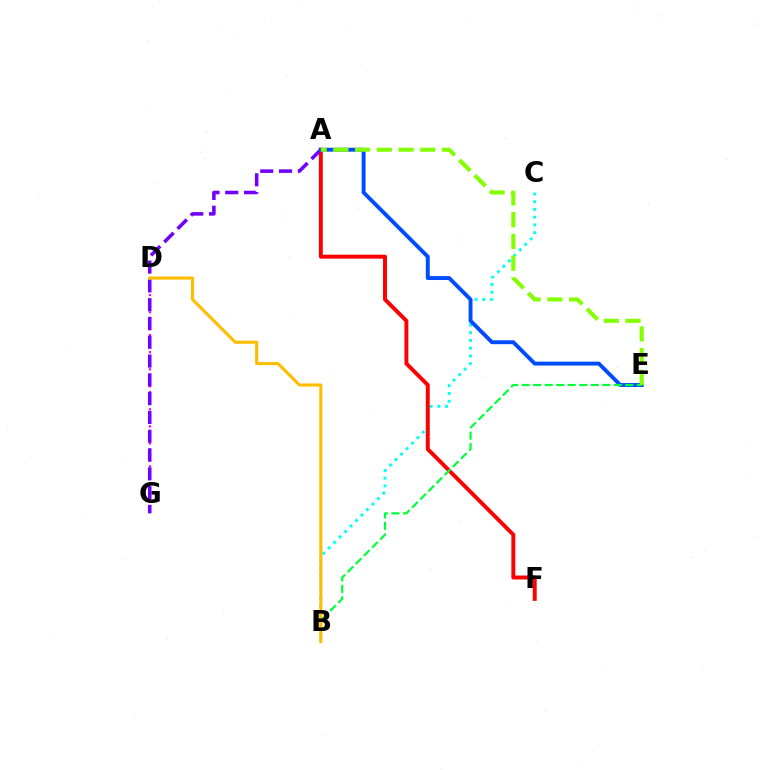{('D', 'G'): [{'color': '#ff00cf', 'line_style': 'dotted', 'thickness': 1.55}], ('B', 'C'): [{'color': '#00fff6', 'line_style': 'dotted', 'thickness': 2.1}], ('A', 'F'): [{'color': '#ff0000', 'line_style': 'solid', 'thickness': 2.83}], ('A', 'G'): [{'color': '#7200ff', 'line_style': 'dashed', 'thickness': 2.55}], ('A', 'E'): [{'color': '#004bff', 'line_style': 'solid', 'thickness': 2.81}, {'color': '#84ff00', 'line_style': 'dashed', 'thickness': 2.95}], ('B', 'E'): [{'color': '#00ff39', 'line_style': 'dashed', 'thickness': 1.57}], ('B', 'D'): [{'color': '#ffbd00', 'line_style': 'solid', 'thickness': 2.23}]}